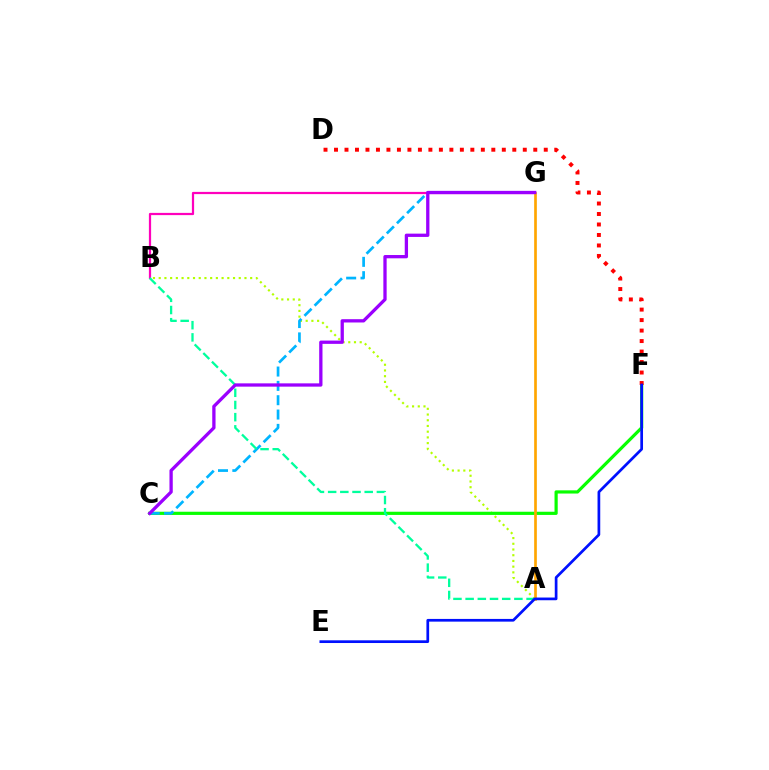{('A', 'B'): [{'color': '#b3ff00', 'line_style': 'dotted', 'thickness': 1.55}, {'color': '#00ff9d', 'line_style': 'dashed', 'thickness': 1.66}], ('C', 'F'): [{'color': '#08ff00', 'line_style': 'solid', 'thickness': 2.3}], ('C', 'G'): [{'color': '#00b5ff', 'line_style': 'dashed', 'thickness': 1.95}, {'color': '#9b00ff', 'line_style': 'solid', 'thickness': 2.37}], ('B', 'G'): [{'color': '#ff00bd', 'line_style': 'solid', 'thickness': 1.6}], ('A', 'G'): [{'color': '#ffa500', 'line_style': 'solid', 'thickness': 1.93}], ('D', 'F'): [{'color': '#ff0000', 'line_style': 'dotted', 'thickness': 2.85}], ('E', 'F'): [{'color': '#0010ff', 'line_style': 'solid', 'thickness': 1.95}]}